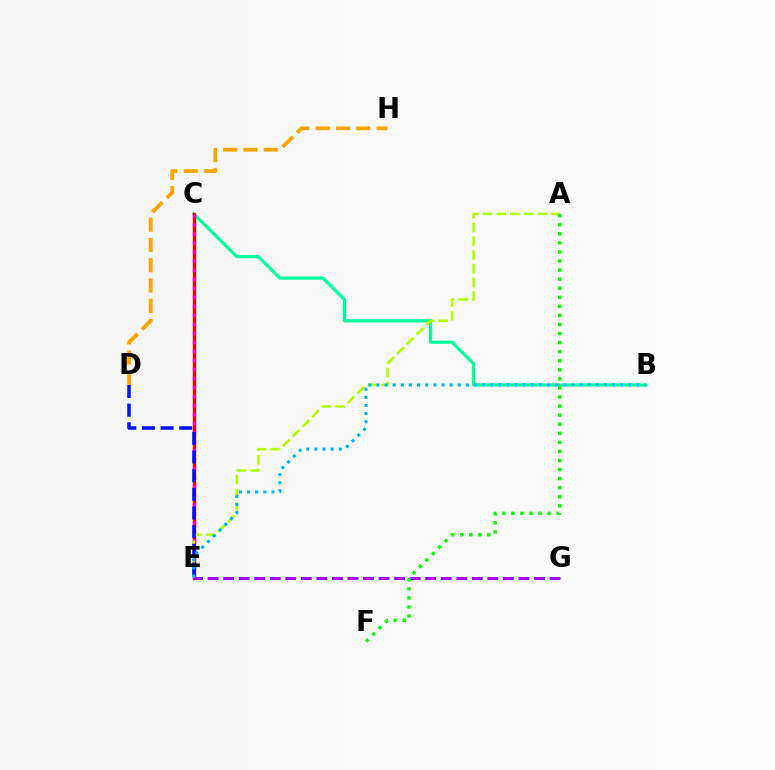{('B', 'C'): [{'color': '#00ff9d', 'line_style': 'solid', 'thickness': 2.28}], ('C', 'E'): [{'color': '#ff0000', 'line_style': 'solid', 'thickness': 2.4}, {'color': '#ff00bd', 'line_style': 'dotted', 'thickness': 2.45}], ('A', 'E'): [{'color': '#b3ff00', 'line_style': 'dashed', 'thickness': 1.87}], ('D', 'H'): [{'color': '#ffa500', 'line_style': 'dashed', 'thickness': 2.75}], ('D', 'E'): [{'color': '#0010ff', 'line_style': 'dashed', 'thickness': 2.53}], ('B', 'E'): [{'color': '#00b5ff', 'line_style': 'dotted', 'thickness': 2.21}], ('E', 'G'): [{'color': '#9b00ff', 'line_style': 'dashed', 'thickness': 2.11}], ('A', 'F'): [{'color': '#08ff00', 'line_style': 'dotted', 'thickness': 2.46}]}